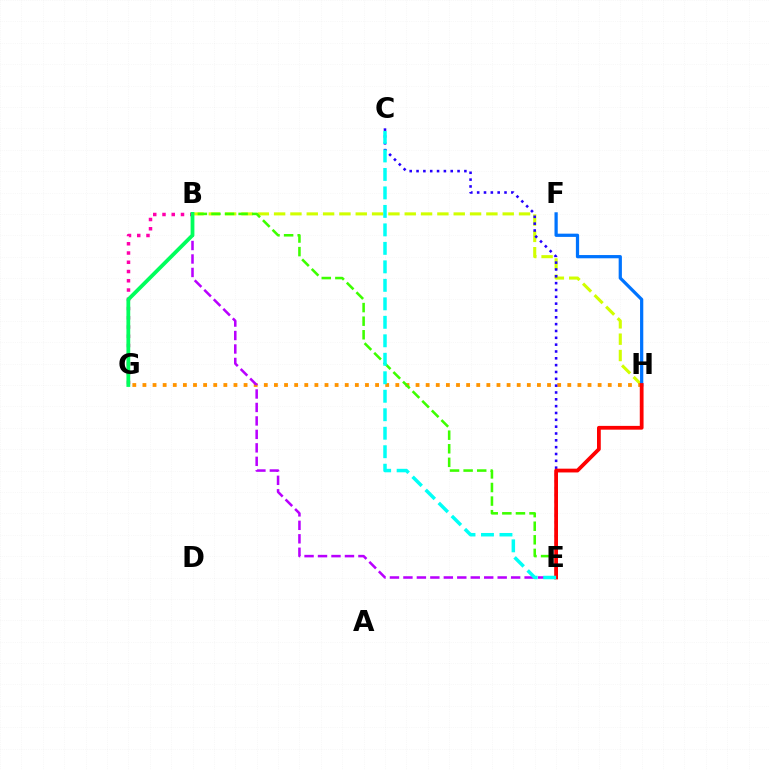{('B', 'H'): [{'color': '#d1ff00', 'line_style': 'dashed', 'thickness': 2.22}], ('G', 'H'): [{'color': '#ff9400', 'line_style': 'dotted', 'thickness': 2.75}], ('B', 'E'): [{'color': '#3dff00', 'line_style': 'dashed', 'thickness': 1.85}, {'color': '#b900ff', 'line_style': 'dashed', 'thickness': 1.83}], ('C', 'E'): [{'color': '#2500ff', 'line_style': 'dotted', 'thickness': 1.86}, {'color': '#00fff6', 'line_style': 'dashed', 'thickness': 2.51}], ('B', 'G'): [{'color': '#ff00ac', 'line_style': 'dotted', 'thickness': 2.51}, {'color': '#00ff5c', 'line_style': 'solid', 'thickness': 2.73}], ('F', 'H'): [{'color': '#0074ff', 'line_style': 'solid', 'thickness': 2.33}], ('E', 'H'): [{'color': '#ff0000', 'line_style': 'solid', 'thickness': 2.72}]}